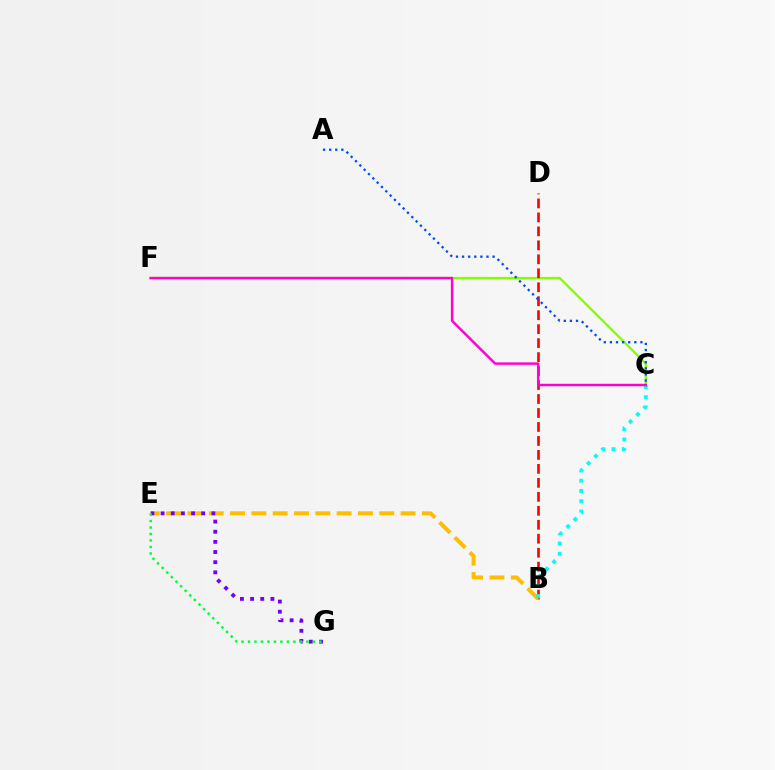{('C', 'F'): [{'color': '#84ff00', 'line_style': 'solid', 'thickness': 1.7}, {'color': '#ff00cf', 'line_style': 'solid', 'thickness': 1.76}], ('B', 'D'): [{'color': '#ff0000', 'line_style': 'dashed', 'thickness': 1.9}], ('B', 'E'): [{'color': '#ffbd00', 'line_style': 'dashed', 'thickness': 2.9}], ('B', 'C'): [{'color': '#00fff6', 'line_style': 'dotted', 'thickness': 2.78}], ('E', 'G'): [{'color': '#7200ff', 'line_style': 'dotted', 'thickness': 2.76}, {'color': '#00ff39', 'line_style': 'dotted', 'thickness': 1.76}], ('A', 'C'): [{'color': '#004bff', 'line_style': 'dotted', 'thickness': 1.66}]}